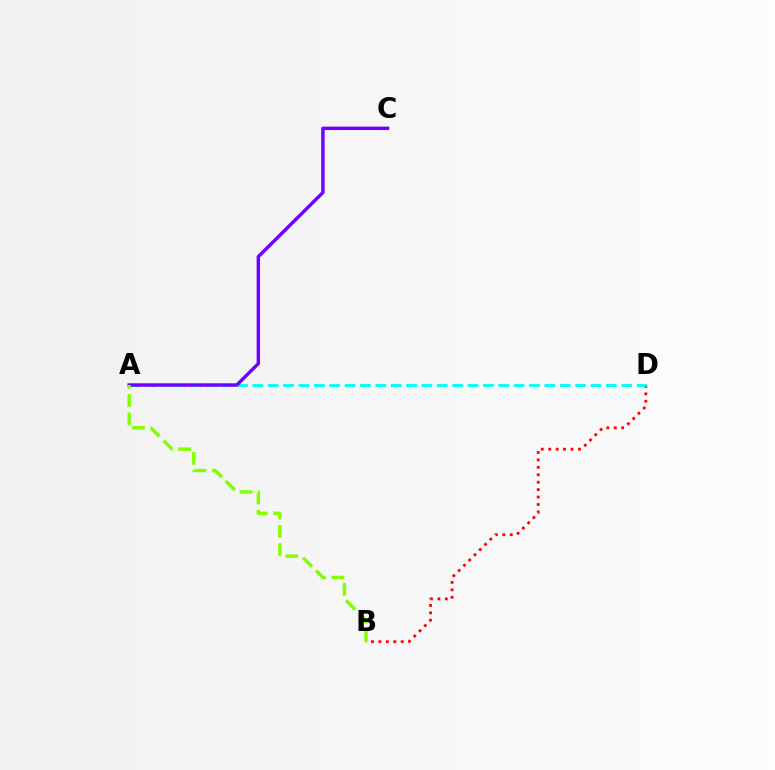{('B', 'D'): [{'color': '#ff0000', 'line_style': 'dotted', 'thickness': 2.02}], ('A', 'D'): [{'color': '#00fff6', 'line_style': 'dashed', 'thickness': 2.09}], ('A', 'C'): [{'color': '#7200ff', 'line_style': 'solid', 'thickness': 2.47}], ('A', 'B'): [{'color': '#84ff00', 'line_style': 'dashed', 'thickness': 2.49}]}